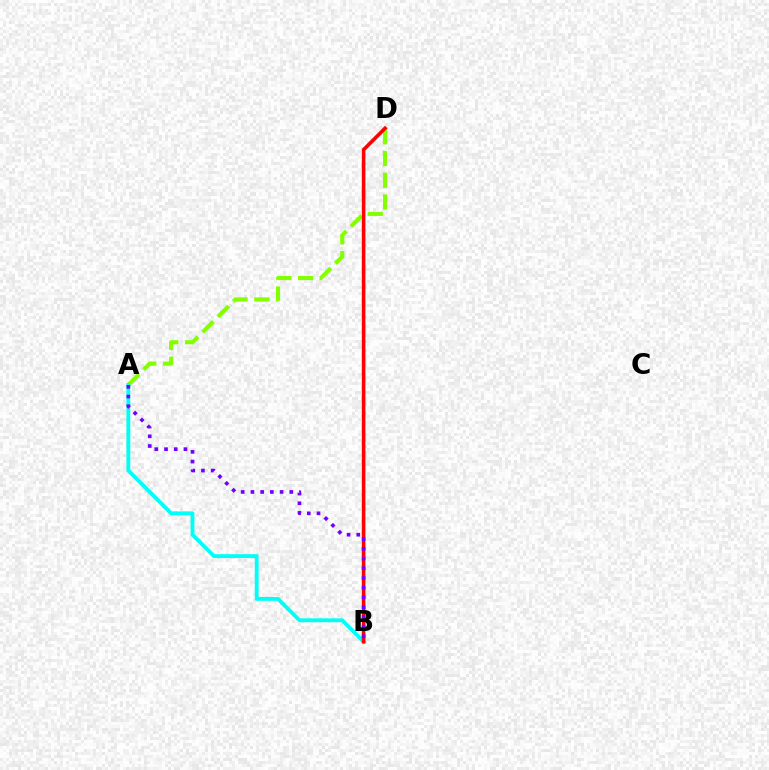{('A', 'D'): [{'color': '#84ff00', 'line_style': 'dashed', 'thickness': 2.95}], ('A', 'B'): [{'color': '#00fff6', 'line_style': 'solid', 'thickness': 2.78}, {'color': '#7200ff', 'line_style': 'dotted', 'thickness': 2.64}], ('B', 'D'): [{'color': '#ff0000', 'line_style': 'solid', 'thickness': 2.58}]}